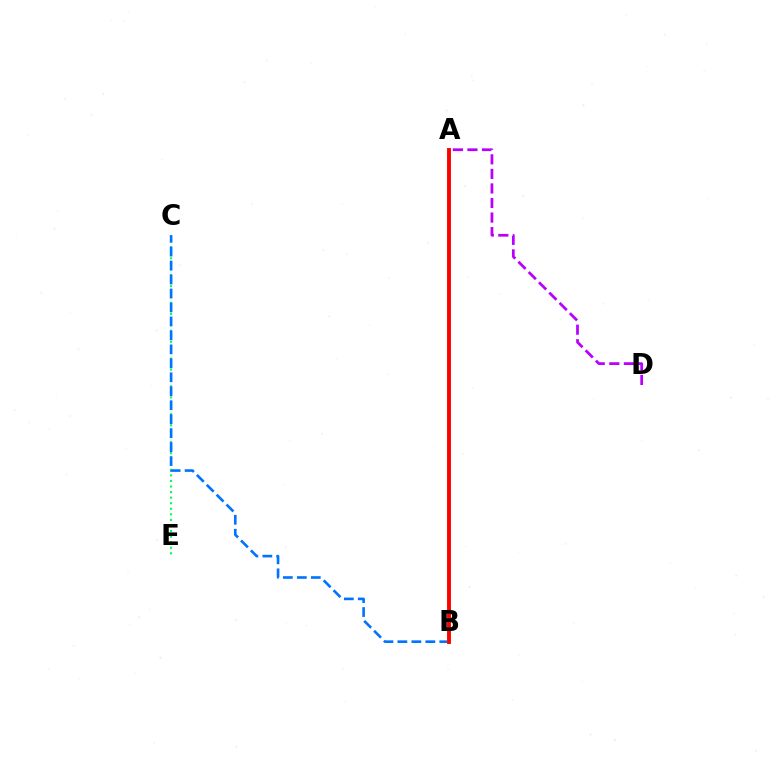{('C', 'E'): [{'color': '#00ff5c', 'line_style': 'dotted', 'thickness': 1.51}], ('A', 'D'): [{'color': '#b900ff', 'line_style': 'dashed', 'thickness': 1.98}], ('B', 'C'): [{'color': '#0074ff', 'line_style': 'dashed', 'thickness': 1.9}], ('A', 'B'): [{'color': '#d1ff00', 'line_style': 'solid', 'thickness': 2.78}, {'color': '#ff0000', 'line_style': 'solid', 'thickness': 2.78}]}